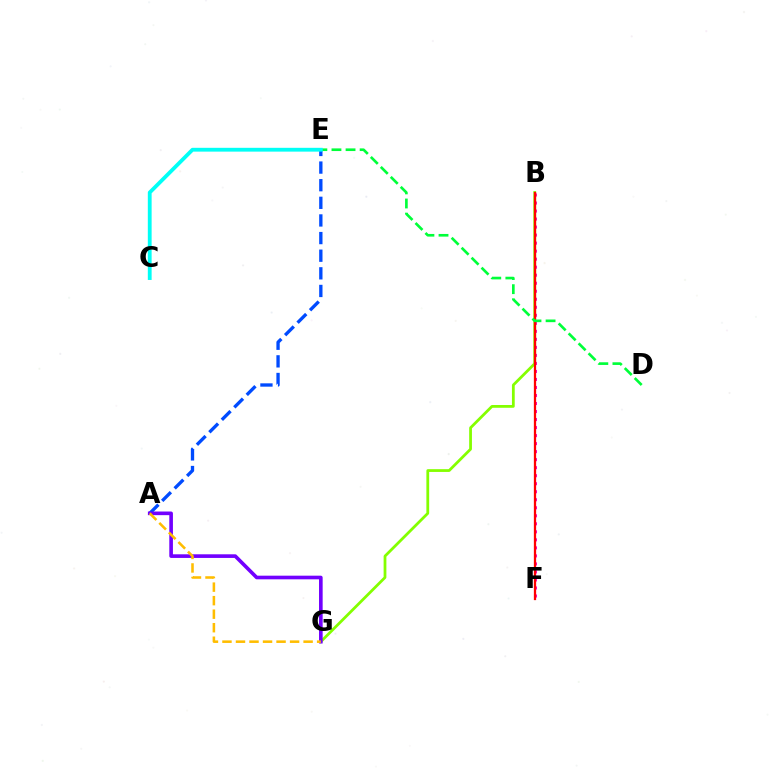{('B', 'F'): [{'color': '#ff00cf', 'line_style': 'dotted', 'thickness': 2.18}, {'color': '#ff0000', 'line_style': 'solid', 'thickness': 1.63}], ('B', 'G'): [{'color': '#84ff00', 'line_style': 'solid', 'thickness': 2.0}], ('A', 'E'): [{'color': '#004bff', 'line_style': 'dashed', 'thickness': 2.39}], ('A', 'G'): [{'color': '#7200ff', 'line_style': 'solid', 'thickness': 2.62}, {'color': '#ffbd00', 'line_style': 'dashed', 'thickness': 1.84}], ('D', 'E'): [{'color': '#00ff39', 'line_style': 'dashed', 'thickness': 1.91}], ('C', 'E'): [{'color': '#00fff6', 'line_style': 'solid', 'thickness': 2.74}]}